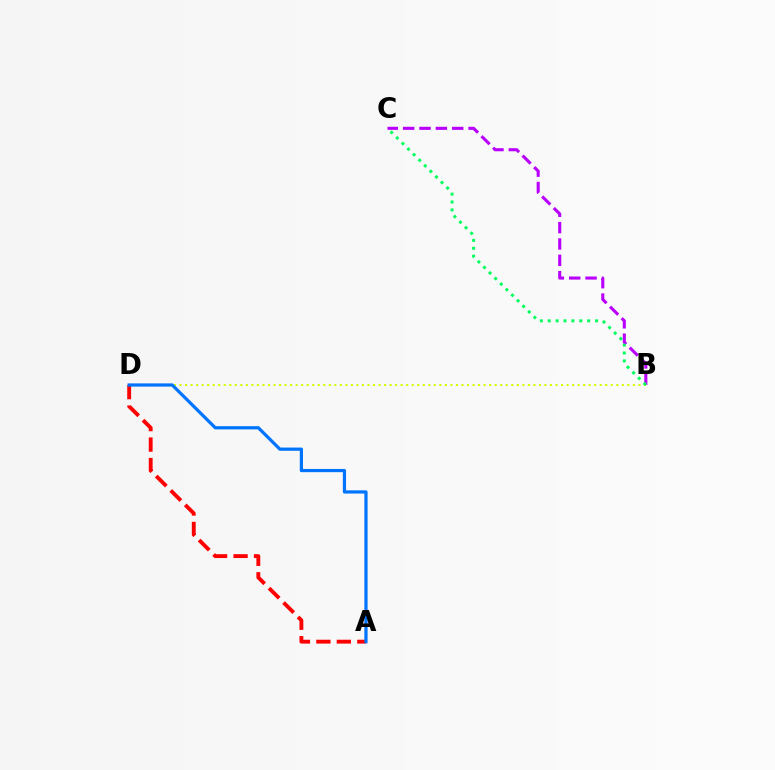{('B', 'C'): [{'color': '#b900ff', 'line_style': 'dashed', 'thickness': 2.22}, {'color': '#00ff5c', 'line_style': 'dotted', 'thickness': 2.14}], ('A', 'D'): [{'color': '#ff0000', 'line_style': 'dashed', 'thickness': 2.78}, {'color': '#0074ff', 'line_style': 'solid', 'thickness': 2.32}], ('B', 'D'): [{'color': '#d1ff00', 'line_style': 'dotted', 'thickness': 1.5}]}